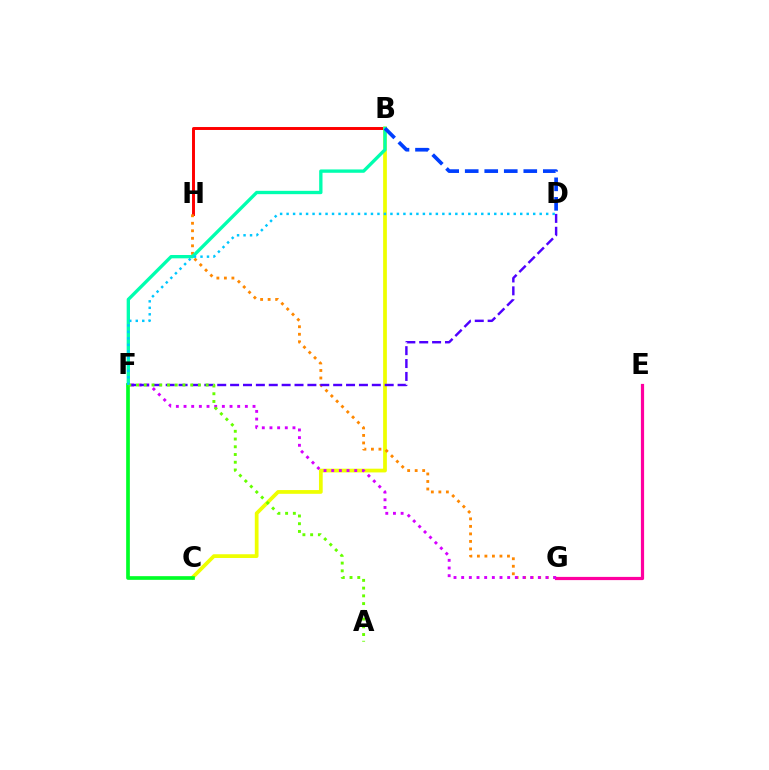{('B', 'H'): [{'color': '#ff0000', 'line_style': 'solid', 'thickness': 2.12}], ('B', 'C'): [{'color': '#eeff00', 'line_style': 'solid', 'thickness': 2.69}], ('G', 'H'): [{'color': '#ff8800', 'line_style': 'dotted', 'thickness': 2.04}], ('E', 'G'): [{'color': '#ff00a0', 'line_style': 'solid', 'thickness': 2.31}], ('B', 'F'): [{'color': '#00ffaf', 'line_style': 'solid', 'thickness': 2.4}], ('F', 'G'): [{'color': '#d600ff', 'line_style': 'dotted', 'thickness': 2.08}], ('D', 'F'): [{'color': '#4f00ff', 'line_style': 'dashed', 'thickness': 1.75}, {'color': '#00c7ff', 'line_style': 'dotted', 'thickness': 1.76}], ('B', 'D'): [{'color': '#003fff', 'line_style': 'dashed', 'thickness': 2.65}], ('C', 'F'): [{'color': '#00ff27', 'line_style': 'solid', 'thickness': 2.65}], ('A', 'F'): [{'color': '#66ff00', 'line_style': 'dotted', 'thickness': 2.1}]}